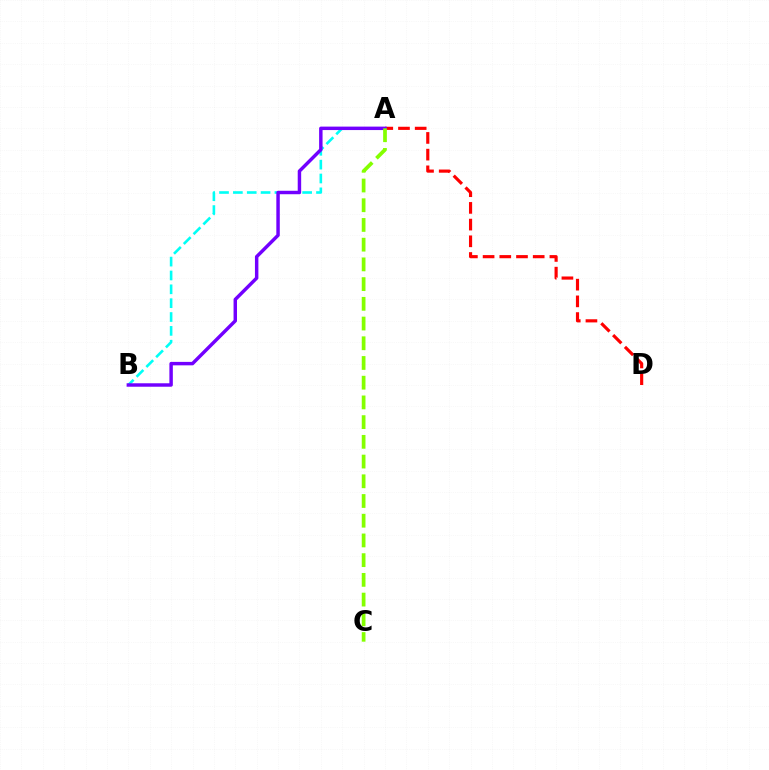{('A', 'B'): [{'color': '#00fff6', 'line_style': 'dashed', 'thickness': 1.88}, {'color': '#7200ff', 'line_style': 'solid', 'thickness': 2.48}], ('A', 'D'): [{'color': '#ff0000', 'line_style': 'dashed', 'thickness': 2.27}], ('A', 'C'): [{'color': '#84ff00', 'line_style': 'dashed', 'thickness': 2.68}]}